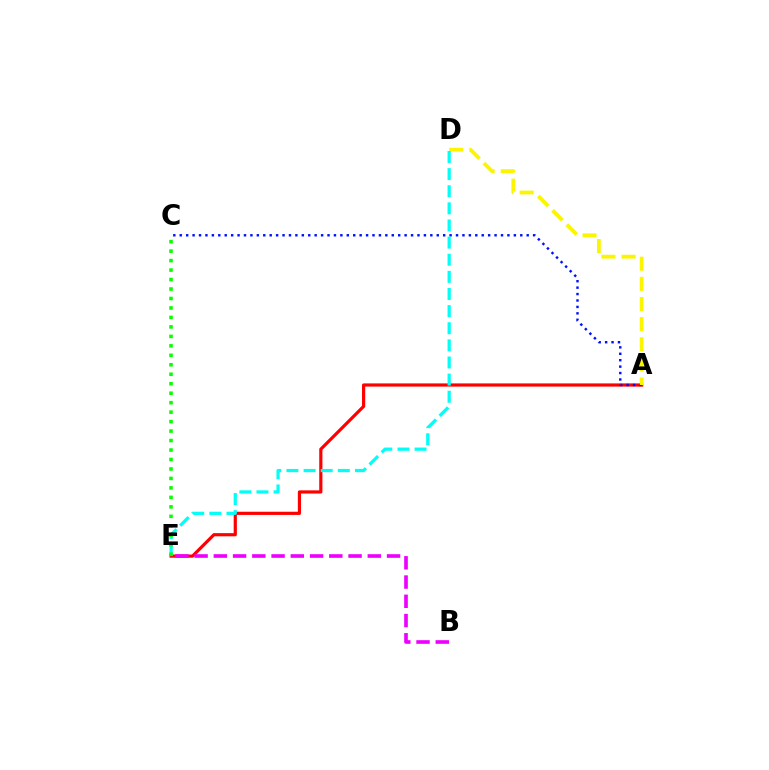{('A', 'E'): [{'color': '#ff0000', 'line_style': 'solid', 'thickness': 2.3}], ('A', 'C'): [{'color': '#0010ff', 'line_style': 'dotted', 'thickness': 1.75}], ('A', 'D'): [{'color': '#fcf500', 'line_style': 'dashed', 'thickness': 2.74}], ('B', 'E'): [{'color': '#ee00ff', 'line_style': 'dashed', 'thickness': 2.61}], ('D', 'E'): [{'color': '#00fff6', 'line_style': 'dashed', 'thickness': 2.33}], ('C', 'E'): [{'color': '#08ff00', 'line_style': 'dotted', 'thickness': 2.57}]}